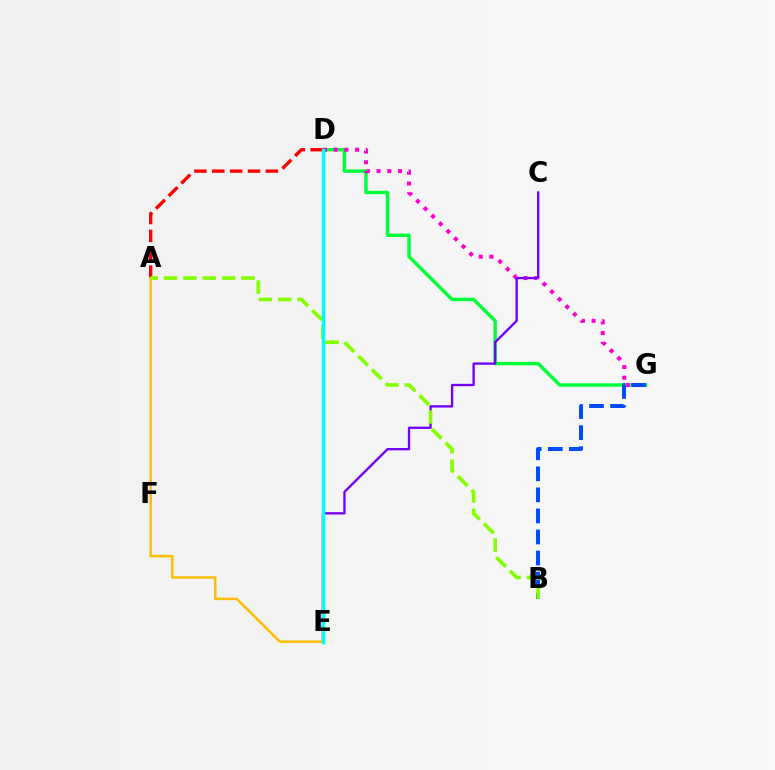{('D', 'G'): [{'color': '#00ff39', 'line_style': 'solid', 'thickness': 2.46}, {'color': '#ff00cf', 'line_style': 'dotted', 'thickness': 2.91}], ('A', 'D'): [{'color': '#ff0000', 'line_style': 'dashed', 'thickness': 2.43}], ('C', 'E'): [{'color': '#7200ff', 'line_style': 'solid', 'thickness': 1.68}], ('A', 'E'): [{'color': '#ffbd00', 'line_style': 'solid', 'thickness': 1.78}], ('B', 'G'): [{'color': '#004bff', 'line_style': 'dashed', 'thickness': 2.86}], ('A', 'B'): [{'color': '#84ff00', 'line_style': 'dashed', 'thickness': 2.63}], ('D', 'E'): [{'color': '#00fff6', 'line_style': 'solid', 'thickness': 2.51}]}